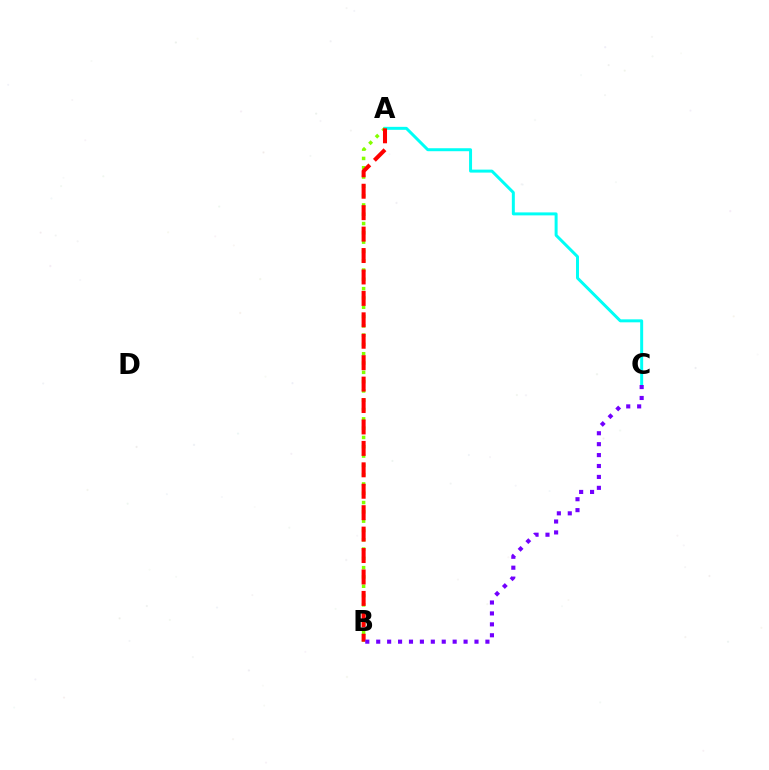{('A', 'C'): [{'color': '#00fff6', 'line_style': 'solid', 'thickness': 2.15}], ('A', 'B'): [{'color': '#84ff00', 'line_style': 'dotted', 'thickness': 2.53}, {'color': '#ff0000', 'line_style': 'dashed', 'thickness': 2.91}], ('B', 'C'): [{'color': '#7200ff', 'line_style': 'dotted', 'thickness': 2.97}]}